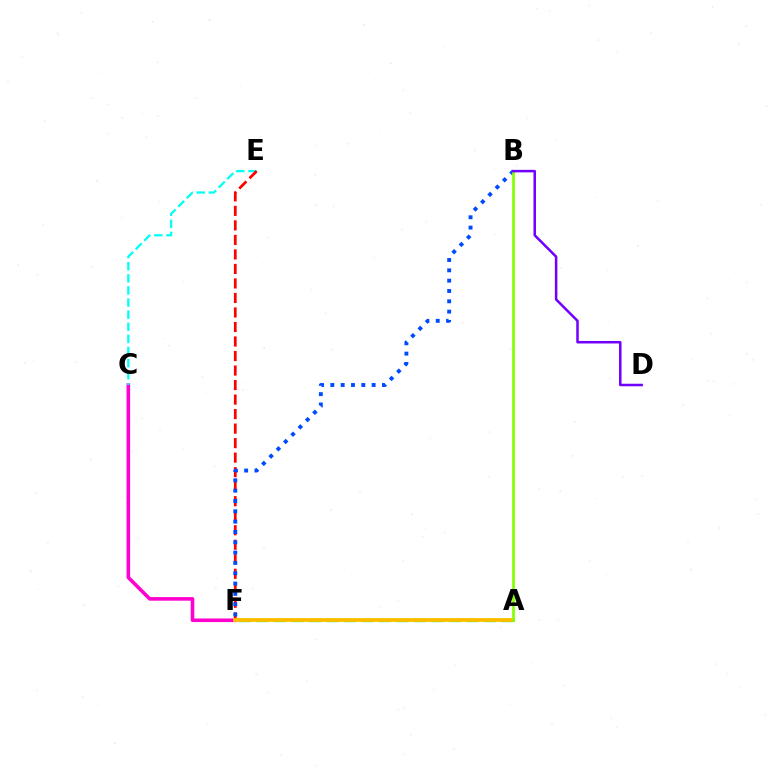{('C', 'F'): [{'color': '#ff00cf', 'line_style': 'solid', 'thickness': 2.58}], ('C', 'E'): [{'color': '#00fff6', 'line_style': 'dashed', 'thickness': 1.65}], ('A', 'F'): [{'color': '#00ff39', 'line_style': 'dashed', 'thickness': 2.38}, {'color': '#ffbd00', 'line_style': 'solid', 'thickness': 2.75}], ('E', 'F'): [{'color': '#ff0000', 'line_style': 'dashed', 'thickness': 1.97}], ('B', 'F'): [{'color': '#004bff', 'line_style': 'dotted', 'thickness': 2.8}], ('A', 'B'): [{'color': '#84ff00', 'line_style': 'solid', 'thickness': 1.94}], ('B', 'D'): [{'color': '#7200ff', 'line_style': 'solid', 'thickness': 1.81}]}